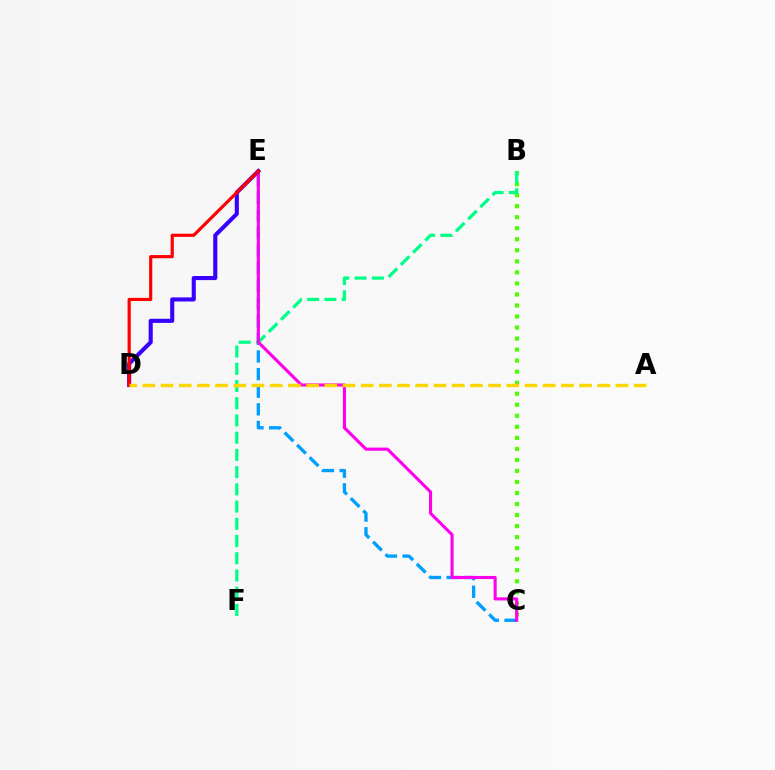{('C', 'E'): [{'color': '#009eff', 'line_style': 'dashed', 'thickness': 2.39}, {'color': '#ff00ed', 'line_style': 'solid', 'thickness': 2.23}], ('B', 'C'): [{'color': '#4fff00', 'line_style': 'dotted', 'thickness': 3.0}], ('B', 'F'): [{'color': '#00ff86', 'line_style': 'dashed', 'thickness': 2.34}], ('D', 'E'): [{'color': '#3700ff', 'line_style': 'solid', 'thickness': 2.95}, {'color': '#ff0000', 'line_style': 'solid', 'thickness': 2.28}], ('A', 'D'): [{'color': '#ffd500', 'line_style': 'dashed', 'thickness': 2.47}]}